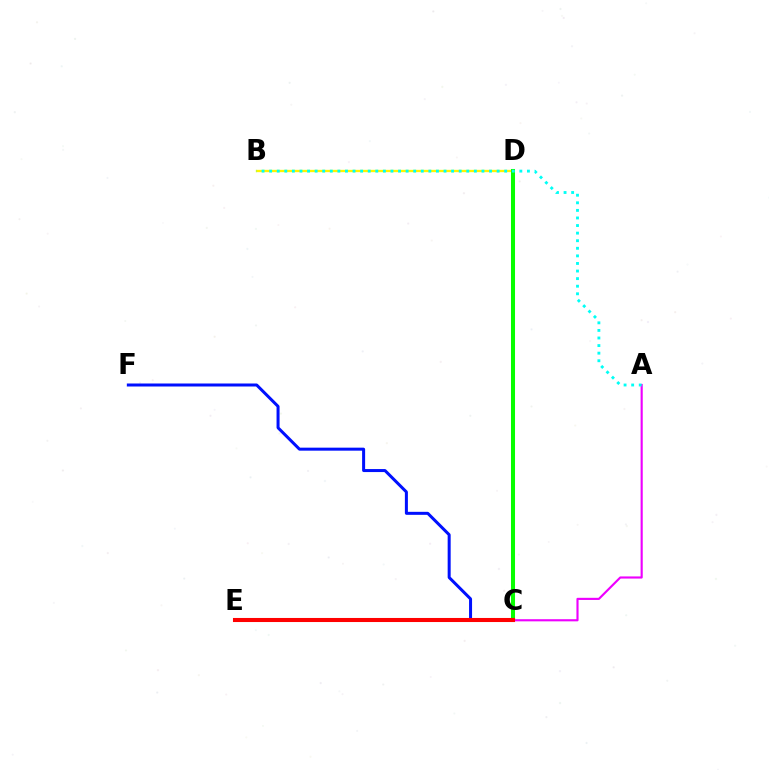{('C', 'F'): [{'color': '#0010ff', 'line_style': 'solid', 'thickness': 2.17}], ('B', 'D'): [{'color': '#fcf500', 'line_style': 'solid', 'thickness': 1.68}], ('C', 'D'): [{'color': '#08ff00', 'line_style': 'solid', 'thickness': 2.92}], ('A', 'C'): [{'color': '#ee00ff', 'line_style': 'solid', 'thickness': 1.54}], ('A', 'B'): [{'color': '#00fff6', 'line_style': 'dotted', 'thickness': 2.06}], ('C', 'E'): [{'color': '#ff0000', 'line_style': 'solid', 'thickness': 2.93}]}